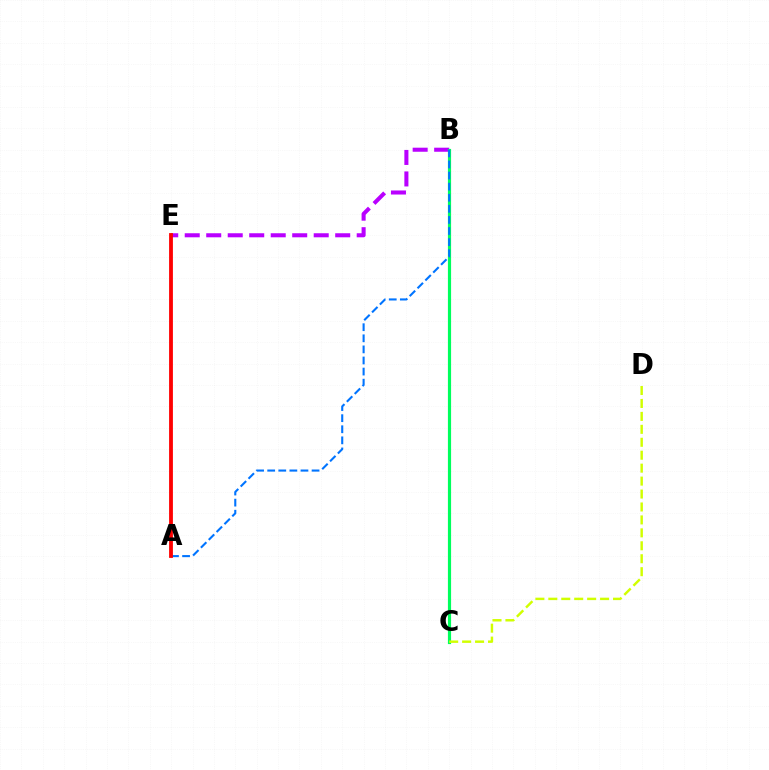{('B', 'E'): [{'color': '#b900ff', 'line_style': 'dashed', 'thickness': 2.92}], ('B', 'C'): [{'color': '#00ff5c', 'line_style': 'solid', 'thickness': 2.29}], ('C', 'D'): [{'color': '#d1ff00', 'line_style': 'dashed', 'thickness': 1.76}], ('A', 'B'): [{'color': '#0074ff', 'line_style': 'dashed', 'thickness': 1.51}], ('A', 'E'): [{'color': '#ff0000', 'line_style': 'solid', 'thickness': 2.75}]}